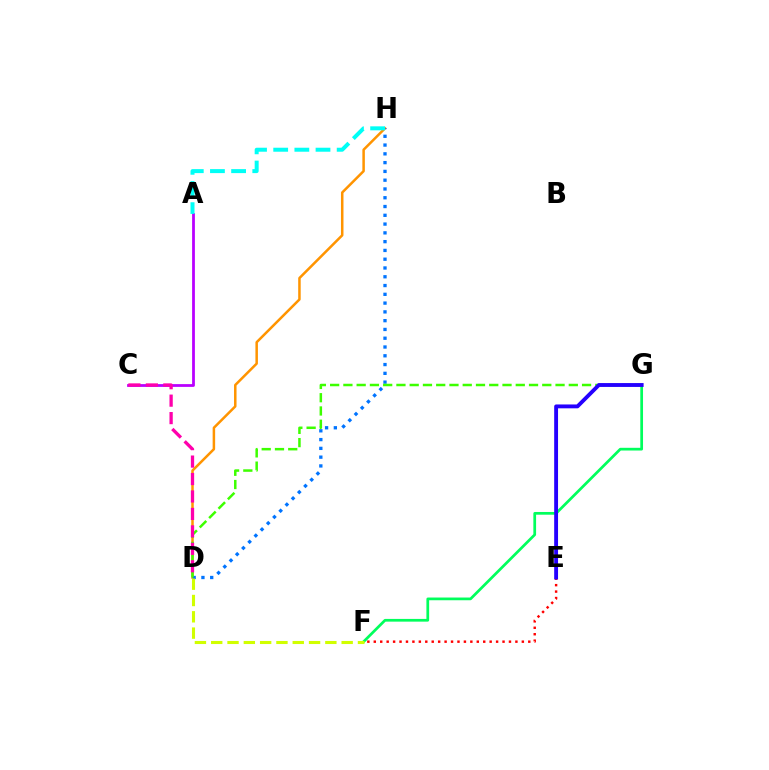{('E', 'F'): [{'color': '#ff0000', 'line_style': 'dotted', 'thickness': 1.75}], ('D', 'H'): [{'color': '#ff9400', 'line_style': 'solid', 'thickness': 1.81}, {'color': '#0074ff', 'line_style': 'dotted', 'thickness': 2.39}], ('A', 'C'): [{'color': '#b900ff', 'line_style': 'solid', 'thickness': 2.0}], ('D', 'G'): [{'color': '#3dff00', 'line_style': 'dashed', 'thickness': 1.8}], ('C', 'D'): [{'color': '#ff00ac', 'line_style': 'dashed', 'thickness': 2.37}], ('F', 'G'): [{'color': '#00ff5c', 'line_style': 'solid', 'thickness': 1.96}], ('D', 'F'): [{'color': '#d1ff00', 'line_style': 'dashed', 'thickness': 2.22}], ('A', 'H'): [{'color': '#00fff6', 'line_style': 'dashed', 'thickness': 2.87}], ('E', 'G'): [{'color': '#2500ff', 'line_style': 'solid', 'thickness': 2.78}]}